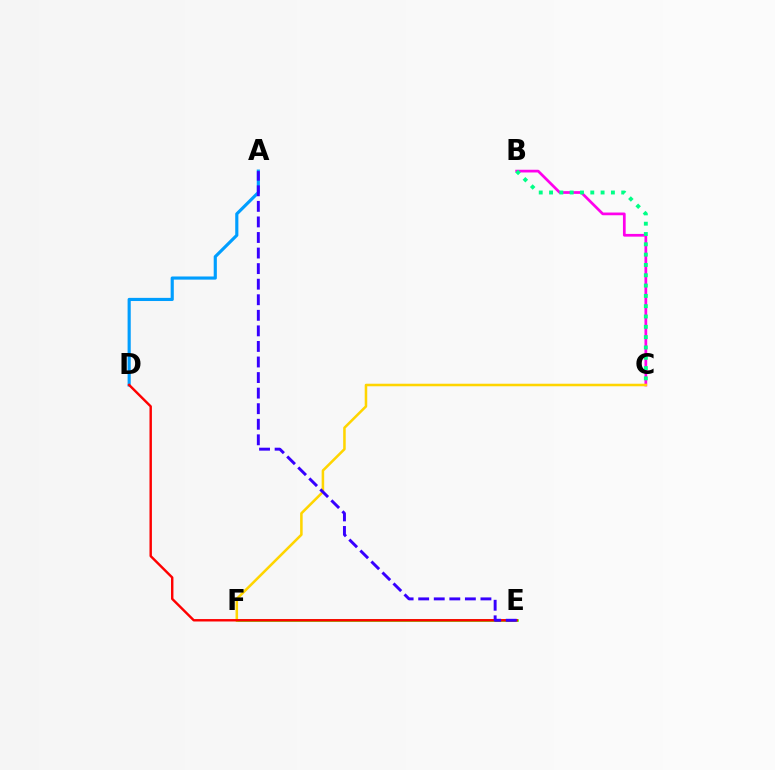{('B', 'C'): [{'color': '#ff00ed', 'line_style': 'solid', 'thickness': 1.96}, {'color': '#00ff86', 'line_style': 'dotted', 'thickness': 2.8}], ('E', 'F'): [{'color': '#4fff00', 'line_style': 'solid', 'thickness': 1.91}], ('C', 'F'): [{'color': '#ffd500', 'line_style': 'solid', 'thickness': 1.83}], ('A', 'D'): [{'color': '#009eff', 'line_style': 'solid', 'thickness': 2.27}], ('D', 'E'): [{'color': '#ff0000', 'line_style': 'solid', 'thickness': 1.74}], ('A', 'E'): [{'color': '#3700ff', 'line_style': 'dashed', 'thickness': 2.11}]}